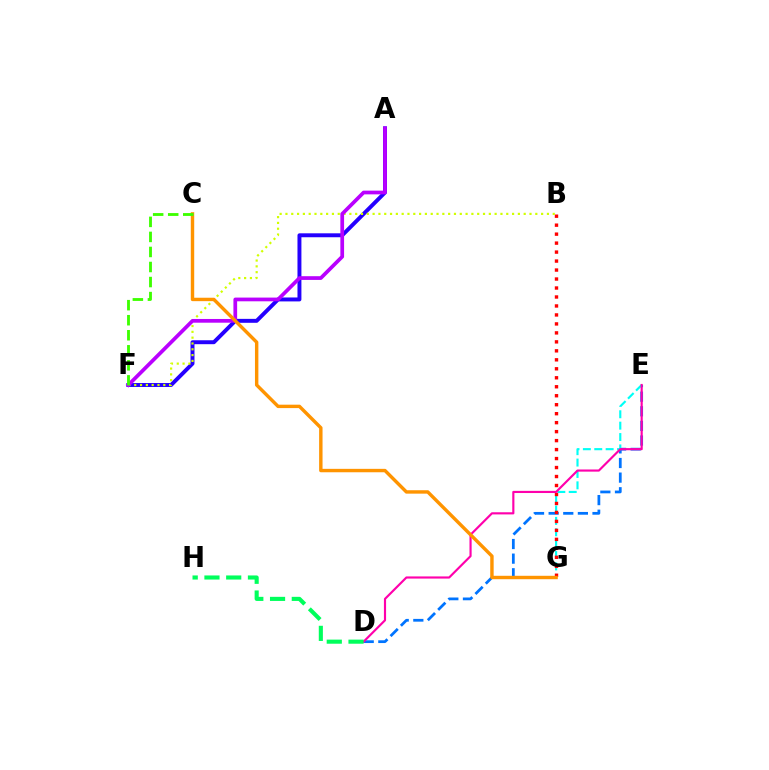{('D', 'E'): [{'color': '#0074ff', 'line_style': 'dashed', 'thickness': 1.99}, {'color': '#ff00ac', 'line_style': 'solid', 'thickness': 1.55}], ('E', 'G'): [{'color': '#00fff6', 'line_style': 'dashed', 'thickness': 1.55}], ('B', 'G'): [{'color': '#ff0000', 'line_style': 'dotted', 'thickness': 2.44}], ('A', 'F'): [{'color': '#2500ff', 'line_style': 'solid', 'thickness': 2.84}, {'color': '#b900ff', 'line_style': 'solid', 'thickness': 2.68}], ('B', 'F'): [{'color': '#d1ff00', 'line_style': 'dotted', 'thickness': 1.58}], ('C', 'G'): [{'color': '#ff9400', 'line_style': 'solid', 'thickness': 2.46}], ('C', 'F'): [{'color': '#3dff00', 'line_style': 'dashed', 'thickness': 2.04}], ('D', 'H'): [{'color': '#00ff5c', 'line_style': 'dashed', 'thickness': 2.95}]}